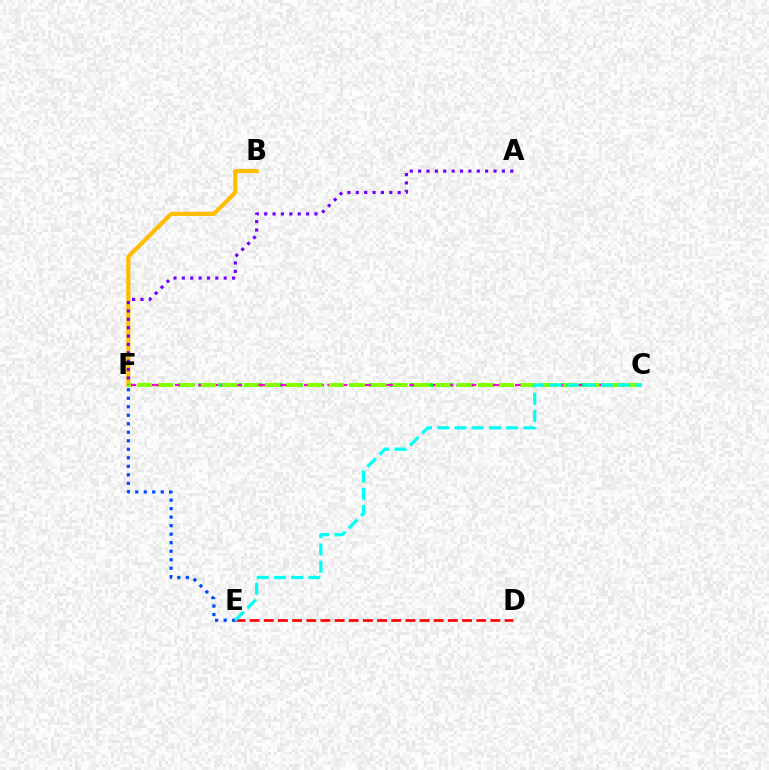{('C', 'F'): [{'color': '#00ff39', 'line_style': 'dotted', 'thickness': 2.73}, {'color': '#ff00cf', 'line_style': 'dashed', 'thickness': 1.59}, {'color': '#84ff00', 'line_style': 'dashed', 'thickness': 2.89}], ('E', 'F'): [{'color': '#004bff', 'line_style': 'dotted', 'thickness': 2.31}], ('D', 'E'): [{'color': '#ff0000', 'line_style': 'dashed', 'thickness': 1.92}], ('B', 'F'): [{'color': '#ffbd00', 'line_style': 'solid', 'thickness': 3.0}], ('C', 'E'): [{'color': '#00fff6', 'line_style': 'dashed', 'thickness': 2.34}], ('A', 'F'): [{'color': '#7200ff', 'line_style': 'dotted', 'thickness': 2.27}]}